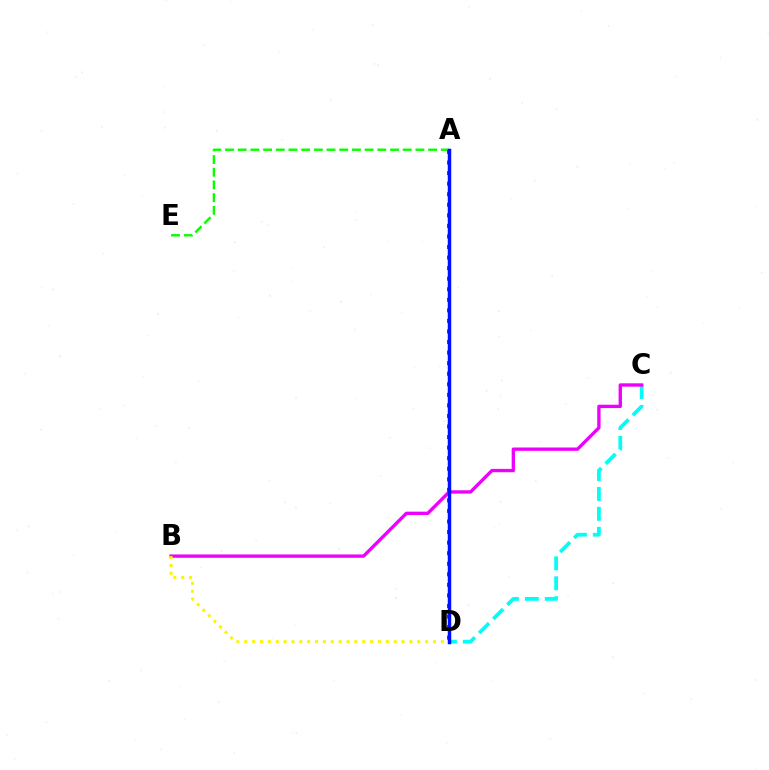{('A', 'E'): [{'color': '#08ff00', 'line_style': 'dashed', 'thickness': 1.72}], ('A', 'D'): [{'color': '#ff0000', 'line_style': 'dotted', 'thickness': 2.87}, {'color': '#0010ff', 'line_style': 'solid', 'thickness': 2.5}], ('C', 'D'): [{'color': '#00fff6', 'line_style': 'dashed', 'thickness': 2.71}], ('B', 'C'): [{'color': '#ee00ff', 'line_style': 'solid', 'thickness': 2.41}], ('B', 'D'): [{'color': '#fcf500', 'line_style': 'dotted', 'thickness': 2.14}]}